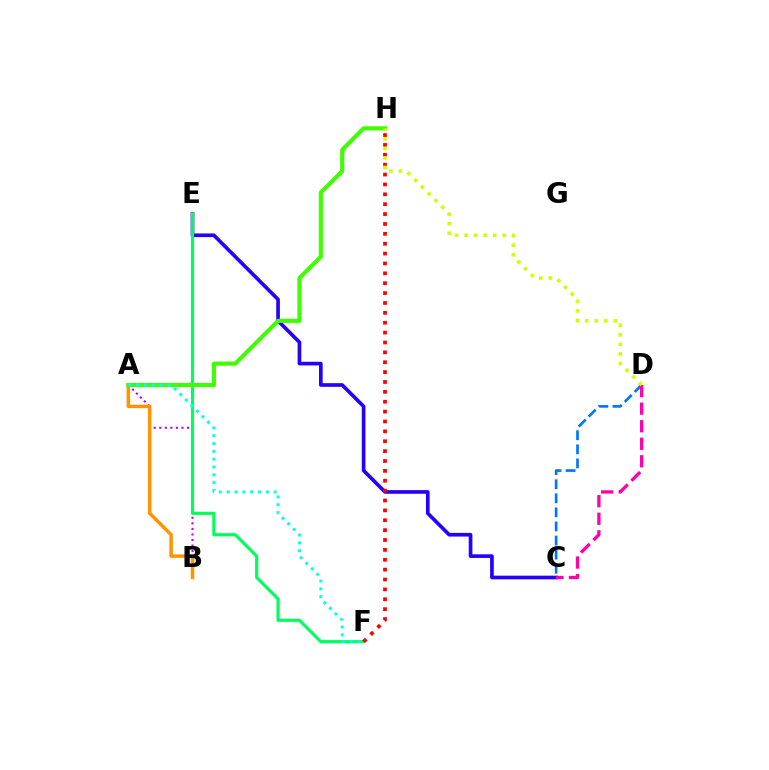{('A', 'B'): [{'color': '#b900ff', 'line_style': 'dotted', 'thickness': 1.51}, {'color': '#ff9400', 'line_style': 'solid', 'thickness': 2.52}], ('C', 'D'): [{'color': '#0074ff', 'line_style': 'dashed', 'thickness': 1.91}, {'color': '#ff00ac', 'line_style': 'dashed', 'thickness': 2.38}], ('C', 'E'): [{'color': '#2500ff', 'line_style': 'solid', 'thickness': 2.64}], ('E', 'F'): [{'color': '#00ff5c', 'line_style': 'solid', 'thickness': 2.27}], ('A', 'H'): [{'color': '#3dff00', 'line_style': 'solid', 'thickness': 2.97}], ('F', 'H'): [{'color': '#ff0000', 'line_style': 'dotted', 'thickness': 2.68}], ('A', 'F'): [{'color': '#00fff6', 'line_style': 'dotted', 'thickness': 2.13}], ('D', 'H'): [{'color': '#d1ff00', 'line_style': 'dotted', 'thickness': 2.59}]}